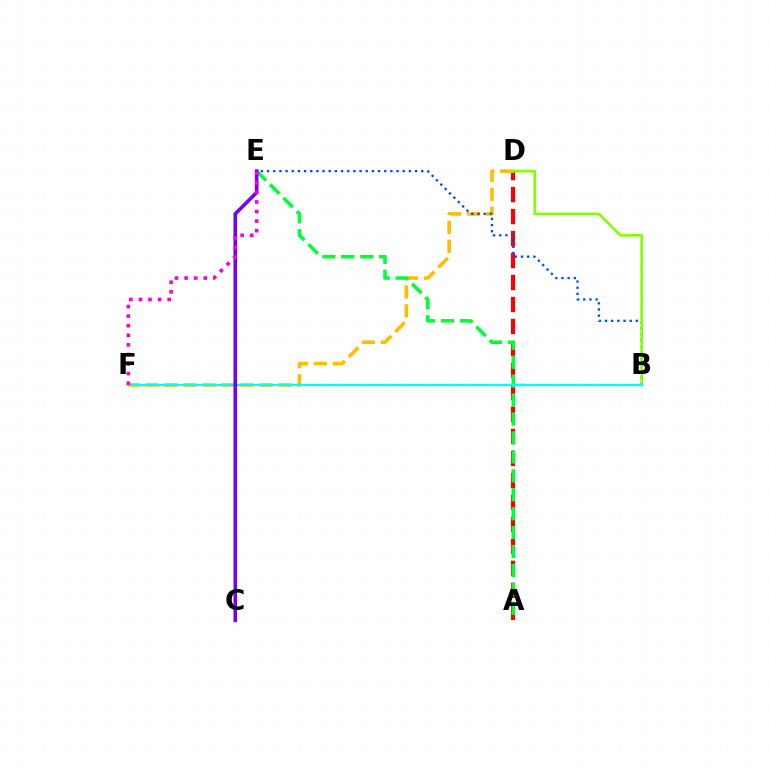{('A', 'D'): [{'color': '#ff0000', 'line_style': 'dashed', 'thickness': 2.99}], ('D', 'F'): [{'color': '#ffbd00', 'line_style': 'dashed', 'thickness': 2.58}], ('B', 'E'): [{'color': '#004bff', 'line_style': 'dotted', 'thickness': 1.68}], ('B', 'D'): [{'color': '#84ff00', 'line_style': 'solid', 'thickness': 1.9}], ('A', 'E'): [{'color': '#00ff39', 'line_style': 'dashed', 'thickness': 2.57}], ('B', 'F'): [{'color': '#00fff6', 'line_style': 'solid', 'thickness': 1.68}], ('C', 'E'): [{'color': '#7200ff', 'line_style': 'solid', 'thickness': 2.6}], ('E', 'F'): [{'color': '#ff00cf', 'line_style': 'dotted', 'thickness': 2.6}]}